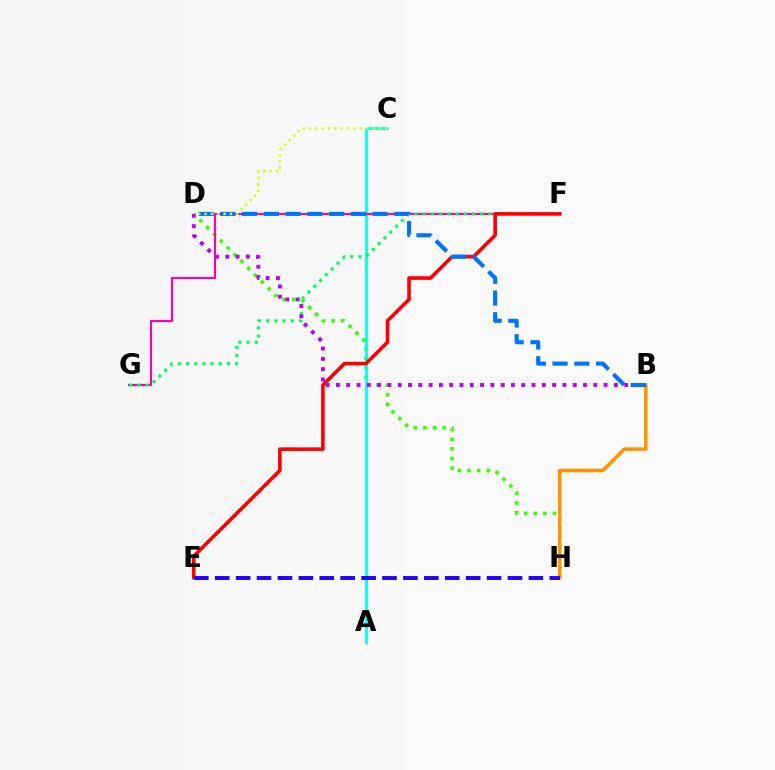{('D', 'H'): [{'color': '#3dff00', 'line_style': 'dotted', 'thickness': 2.62}], ('A', 'C'): [{'color': '#00fff6', 'line_style': 'solid', 'thickness': 2.0}], ('B', 'H'): [{'color': '#ff9400', 'line_style': 'solid', 'thickness': 2.56}], ('F', 'G'): [{'color': '#ff00ac', 'line_style': 'solid', 'thickness': 1.54}, {'color': '#00ff5c', 'line_style': 'dotted', 'thickness': 2.23}], ('E', 'F'): [{'color': '#ff0000', 'line_style': 'solid', 'thickness': 2.6}], ('B', 'D'): [{'color': '#b900ff', 'line_style': 'dotted', 'thickness': 2.8}, {'color': '#0074ff', 'line_style': 'dashed', 'thickness': 2.95}], ('C', 'D'): [{'color': '#d1ff00', 'line_style': 'dotted', 'thickness': 1.72}], ('E', 'H'): [{'color': '#2500ff', 'line_style': 'dashed', 'thickness': 2.84}]}